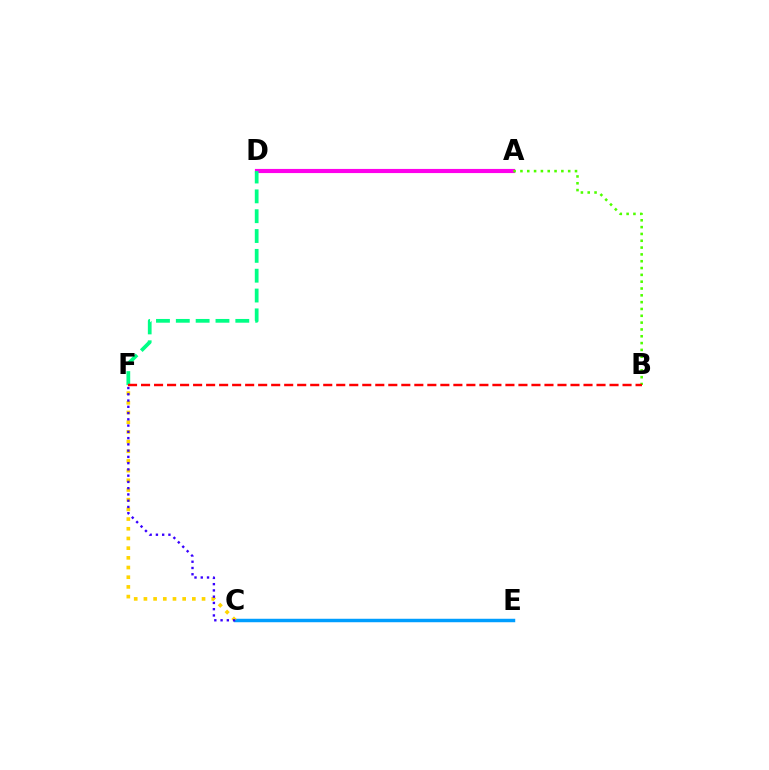{('A', 'D'): [{'color': '#ff00ed', 'line_style': 'solid', 'thickness': 2.98}], ('A', 'B'): [{'color': '#4fff00', 'line_style': 'dotted', 'thickness': 1.85}], ('C', 'E'): [{'color': '#009eff', 'line_style': 'solid', 'thickness': 2.49}], ('D', 'F'): [{'color': '#00ff86', 'line_style': 'dashed', 'thickness': 2.69}], ('C', 'F'): [{'color': '#ffd500', 'line_style': 'dotted', 'thickness': 2.63}, {'color': '#3700ff', 'line_style': 'dotted', 'thickness': 1.7}], ('B', 'F'): [{'color': '#ff0000', 'line_style': 'dashed', 'thickness': 1.77}]}